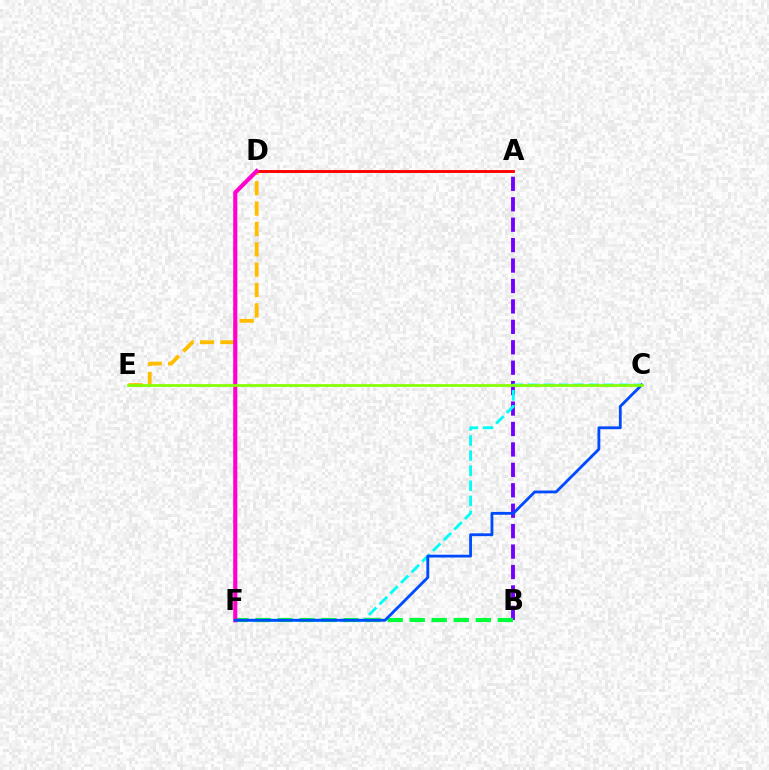{('A', 'B'): [{'color': '#7200ff', 'line_style': 'dashed', 'thickness': 2.78}], ('C', 'F'): [{'color': '#00fff6', 'line_style': 'dashed', 'thickness': 2.05}, {'color': '#004bff', 'line_style': 'solid', 'thickness': 2.04}], ('D', 'E'): [{'color': '#ffbd00', 'line_style': 'dashed', 'thickness': 2.77}], ('A', 'D'): [{'color': '#ff0000', 'line_style': 'solid', 'thickness': 2.08}], ('B', 'F'): [{'color': '#00ff39', 'line_style': 'dashed', 'thickness': 2.99}], ('D', 'F'): [{'color': '#ff00cf', 'line_style': 'solid', 'thickness': 2.97}], ('C', 'E'): [{'color': '#84ff00', 'line_style': 'solid', 'thickness': 1.94}]}